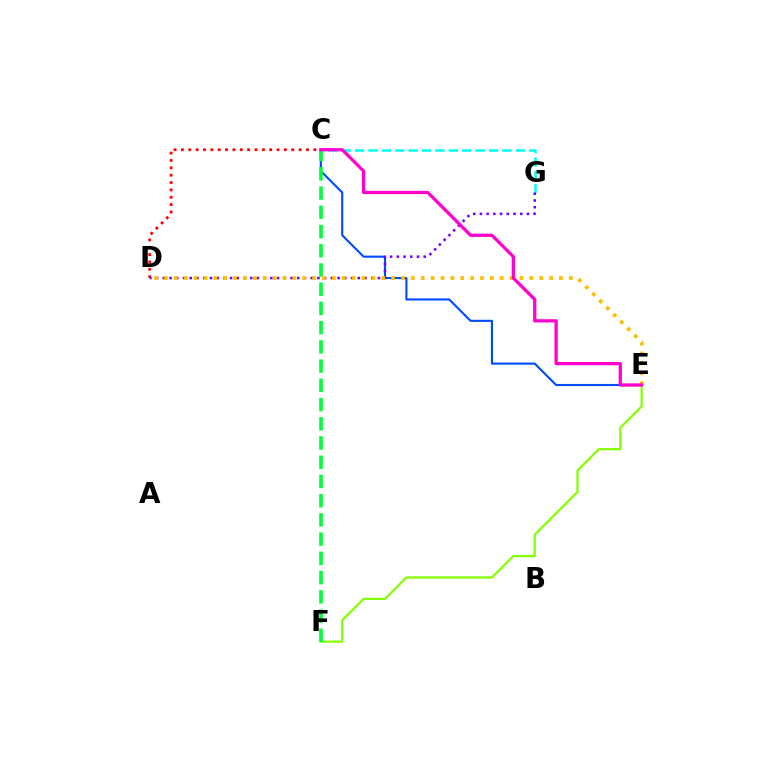{('C', 'E'): [{'color': '#004bff', 'line_style': 'solid', 'thickness': 1.52}, {'color': '#ff00cf', 'line_style': 'solid', 'thickness': 2.34}], ('E', 'F'): [{'color': '#84ff00', 'line_style': 'solid', 'thickness': 1.6}], ('C', 'F'): [{'color': '#00ff39', 'line_style': 'dashed', 'thickness': 2.61}], ('C', 'D'): [{'color': '#ff0000', 'line_style': 'dotted', 'thickness': 2.0}], ('C', 'G'): [{'color': '#00fff6', 'line_style': 'dashed', 'thickness': 1.82}], ('D', 'G'): [{'color': '#7200ff', 'line_style': 'dotted', 'thickness': 1.83}], ('D', 'E'): [{'color': '#ffbd00', 'line_style': 'dotted', 'thickness': 2.68}]}